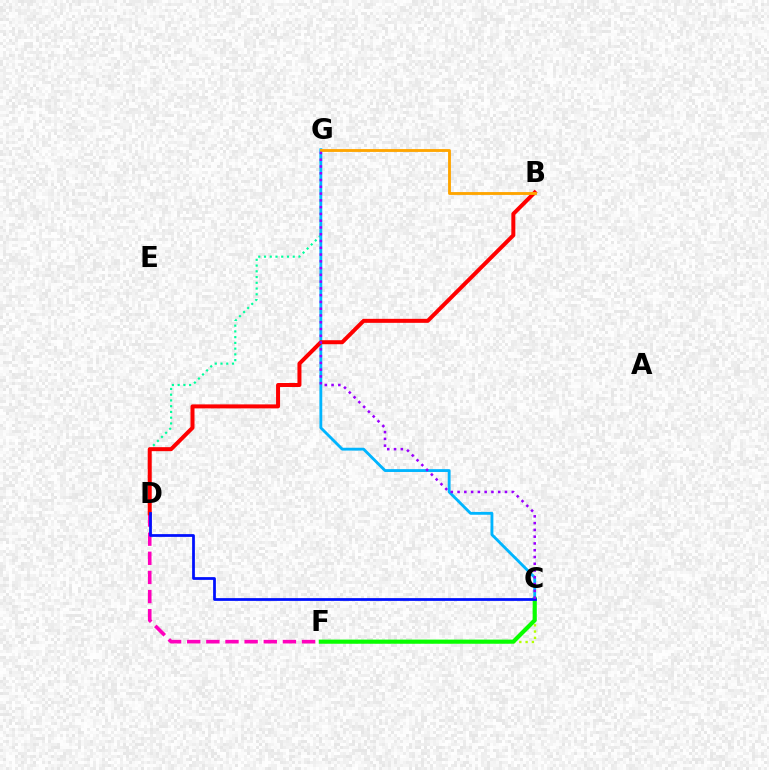{('D', 'G'): [{'color': '#00ff9d', 'line_style': 'dotted', 'thickness': 1.56}], ('C', 'F'): [{'color': '#b3ff00', 'line_style': 'dotted', 'thickness': 1.71}, {'color': '#08ff00', 'line_style': 'solid', 'thickness': 2.98}], ('C', 'G'): [{'color': '#00b5ff', 'line_style': 'solid', 'thickness': 2.04}, {'color': '#9b00ff', 'line_style': 'dotted', 'thickness': 1.84}], ('D', 'F'): [{'color': '#ff00bd', 'line_style': 'dashed', 'thickness': 2.6}], ('B', 'D'): [{'color': '#ff0000', 'line_style': 'solid', 'thickness': 2.88}], ('C', 'D'): [{'color': '#0010ff', 'line_style': 'solid', 'thickness': 1.98}], ('B', 'G'): [{'color': '#ffa500', 'line_style': 'solid', 'thickness': 2.06}]}